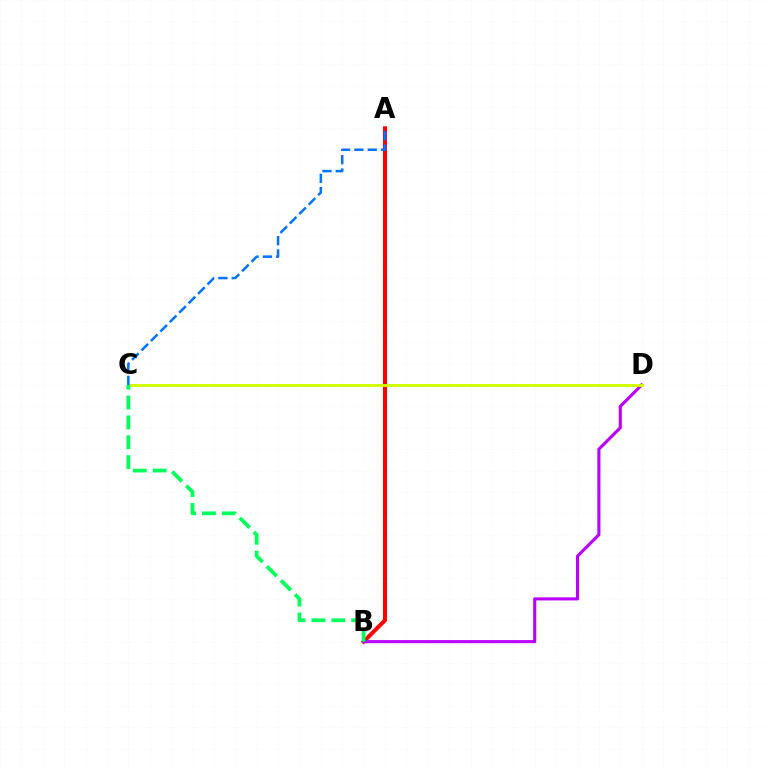{('A', 'B'): [{'color': '#ff0000', 'line_style': 'solid', 'thickness': 2.88}], ('B', 'D'): [{'color': '#b900ff', 'line_style': 'solid', 'thickness': 2.23}], ('C', 'D'): [{'color': '#d1ff00', 'line_style': 'solid', 'thickness': 2.07}], ('A', 'C'): [{'color': '#0074ff', 'line_style': 'dashed', 'thickness': 1.81}], ('B', 'C'): [{'color': '#00ff5c', 'line_style': 'dashed', 'thickness': 2.7}]}